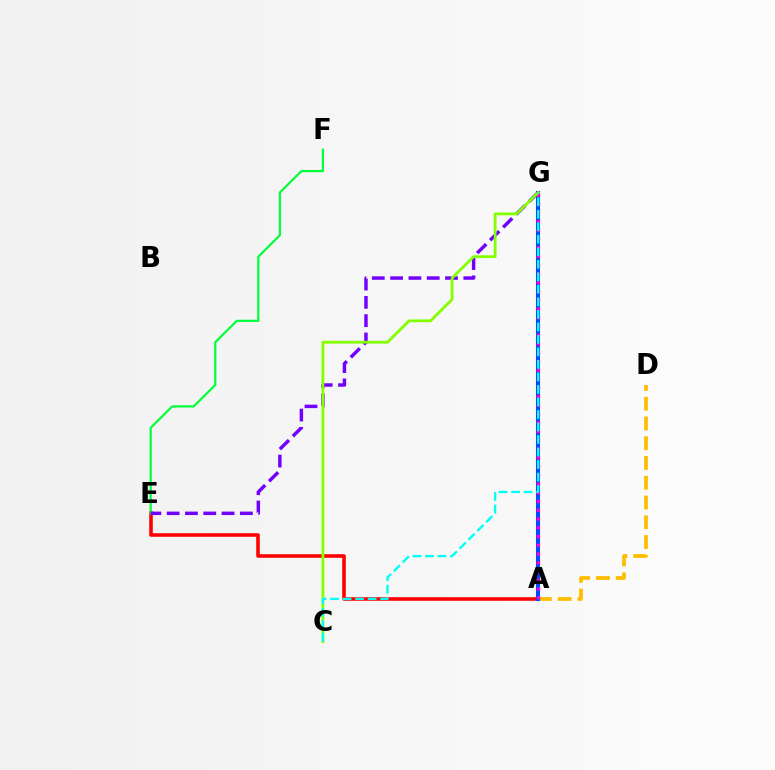{('A', 'D'): [{'color': '#ffbd00', 'line_style': 'dashed', 'thickness': 2.68}], ('A', 'E'): [{'color': '#ff0000', 'line_style': 'solid', 'thickness': 2.57}], ('A', 'G'): [{'color': '#004bff', 'line_style': 'solid', 'thickness': 2.91}, {'color': '#ff00cf', 'line_style': 'dotted', 'thickness': 2.38}], ('E', 'F'): [{'color': '#00ff39', 'line_style': 'solid', 'thickness': 1.58}], ('E', 'G'): [{'color': '#7200ff', 'line_style': 'dashed', 'thickness': 2.49}], ('C', 'G'): [{'color': '#84ff00', 'line_style': 'solid', 'thickness': 2.02}, {'color': '#00fff6', 'line_style': 'dashed', 'thickness': 1.7}]}